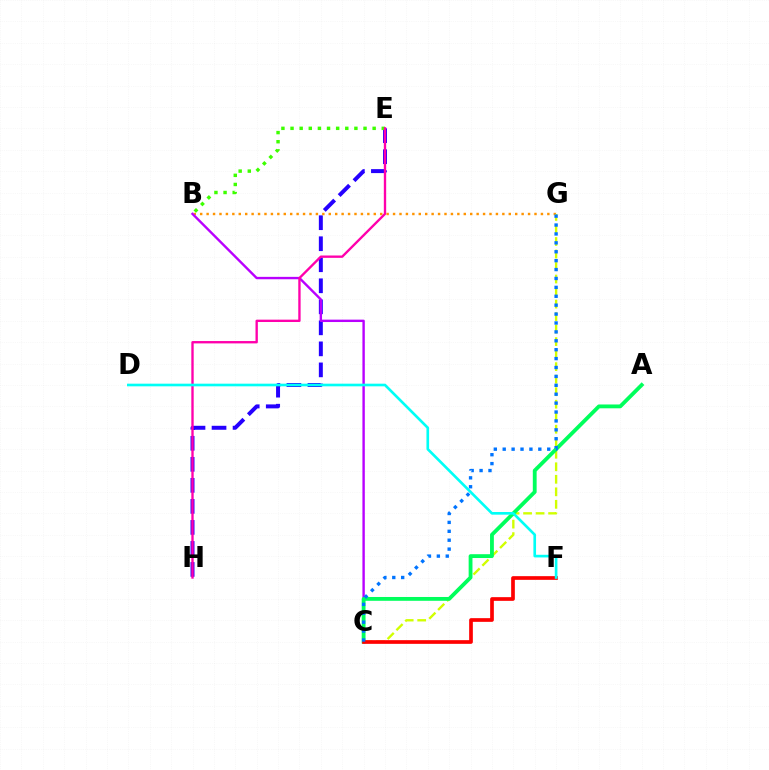{('E', 'H'): [{'color': '#2500ff', 'line_style': 'dashed', 'thickness': 2.86}, {'color': '#ff00ac', 'line_style': 'solid', 'thickness': 1.69}], ('B', 'G'): [{'color': '#ff9400', 'line_style': 'dotted', 'thickness': 1.75}], ('C', 'G'): [{'color': '#d1ff00', 'line_style': 'dashed', 'thickness': 1.7}, {'color': '#0074ff', 'line_style': 'dotted', 'thickness': 2.42}], ('B', 'C'): [{'color': '#b900ff', 'line_style': 'solid', 'thickness': 1.73}], ('A', 'C'): [{'color': '#00ff5c', 'line_style': 'solid', 'thickness': 2.75}], ('B', 'E'): [{'color': '#3dff00', 'line_style': 'dotted', 'thickness': 2.48}], ('C', 'F'): [{'color': '#ff0000', 'line_style': 'solid', 'thickness': 2.65}], ('D', 'F'): [{'color': '#00fff6', 'line_style': 'solid', 'thickness': 1.91}]}